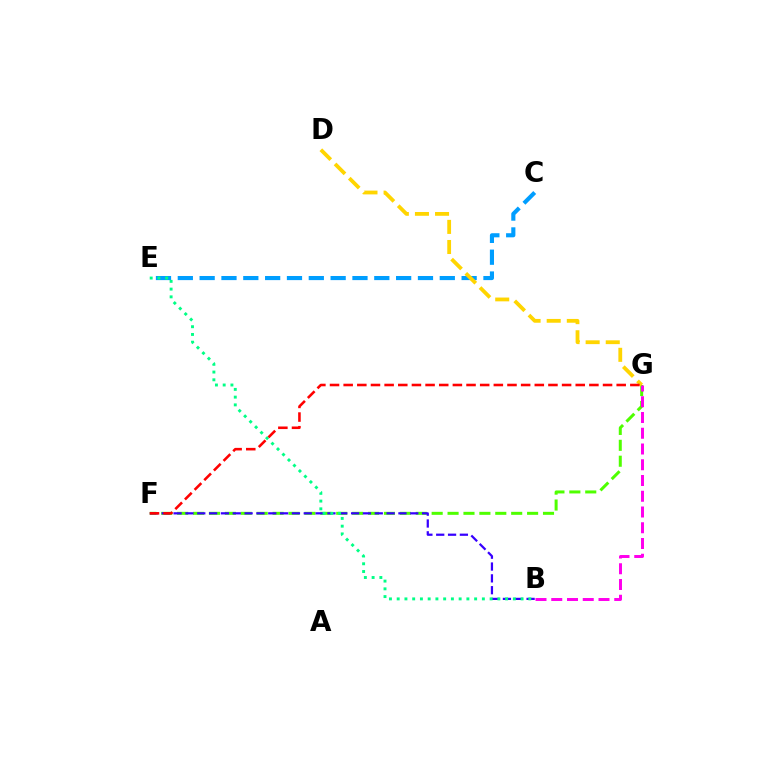{('C', 'E'): [{'color': '#009eff', 'line_style': 'dashed', 'thickness': 2.97}], ('F', 'G'): [{'color': '#4fff00', 'line_style': 'dashed', 'thickness': 2.16}, {'color': '#ff0000', 'line_style': 'dashed', 'thickness': 1.85}], ('B', 'F'): [{'color': '#3700ff', 'line_style': 'dashed', 'thickness': 1.61}], ('D', 'G'): [{'color': '#ffd500', 'line_style': 'dashed', 'thickness': 2.73}], ('B', 'E'): [{'color': '#00ff86', 'line_style': 'dotted', 'thickness': 2.1}], ('B', 'G'): [{'color': '#ff00ed', 'line_style': 'dashed', 'thickness': 2.14}]}